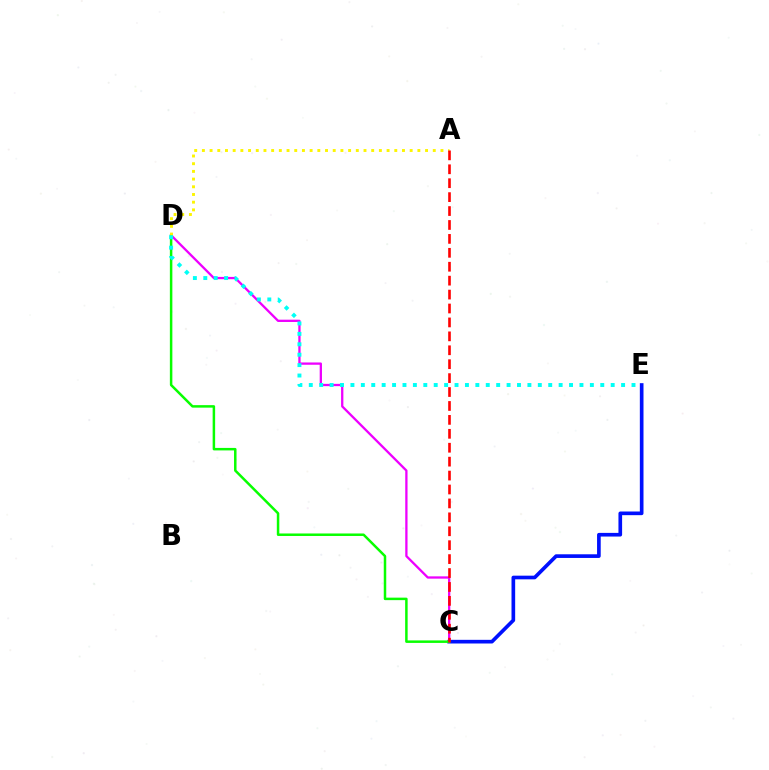{('C', 'D'): [{'color': '#ee00ff', 'line_style': 'solid', 'thickness': 1.65}, {'color': '#08ff00', 'line_style': 'solid', 'thickness': 1.8}], ('C', 'E'): [{'color': '#0010ff', 'line_style': 'solid', 'thickness': 2.64}], ('A', 'D'): [{'color': '#fcf500', 'line_style': 'dotted', 'thickness': 2.09}], ('A', 'C'): [{'color': '#ff0000', 'line_style': 'dashed', 'thickness': 1.89}], ('D', 'E'): [{'color': '#00fff6', 'line_style': 'dotted', 'thickness': 2.83}]}